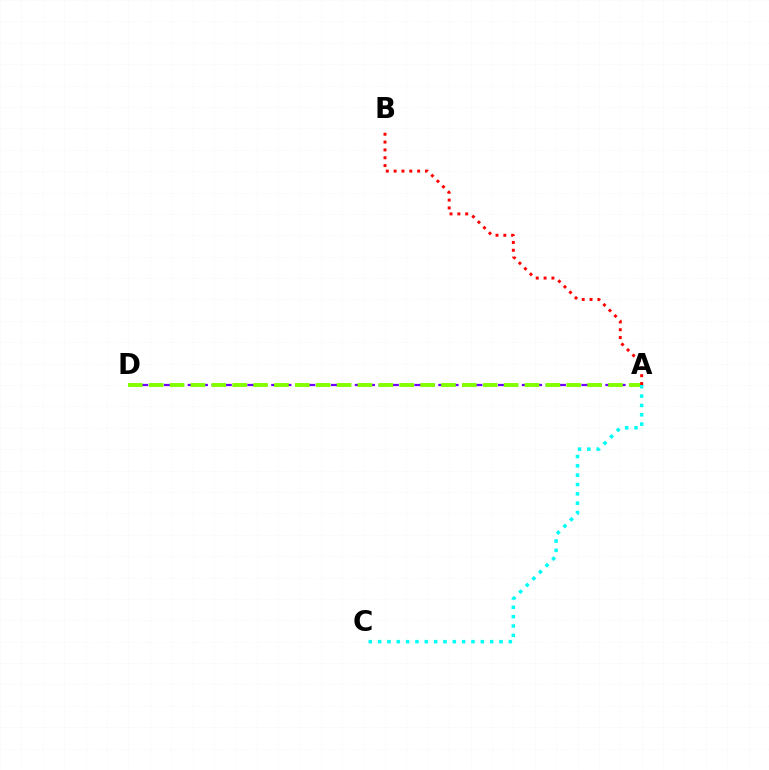{('A', 'D'): [{'color': '#7200ff', 'line_style': 'dashed', 'thickness': 1.62}, {'color': '#84ff00', 'line_style': 'dashed', 'thickness': 2.84}], ('A', 'C'): [{'color': '#00fff6', 'line_style': 'dotted', 'thickness': 2.54}], ('A', 'B'): [{'color': '#ff0000', 'line_style': 'dotted', 'thickness': 2.13}]}